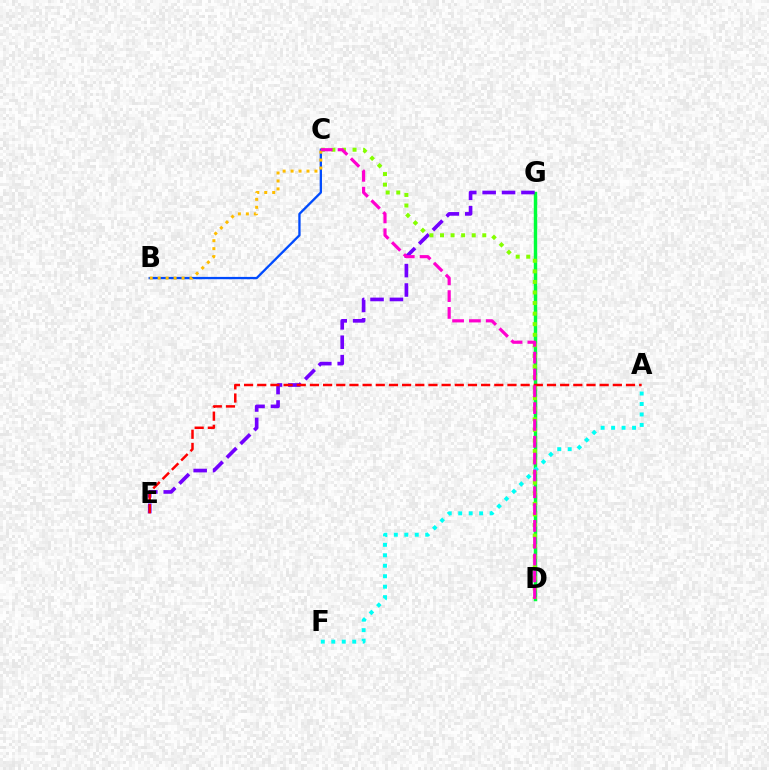{('D', 'G'): [{'color': '#00ff39', 'line_style': 'solid', 'thickness': 2.48}], ('B', 'C'): [{'color': '#004bff', 'line_style': 'solid', 'thickness': 1.66}, {'color': '#ffbd00', 'line_style': 'dotted', 'thickness': 2.16}], ('E', 'G'): [{'color': '#7200ff', 'line_style': 'dashed', 'thickness': 2.64}], ('A', 'F'): [{'color': '#00fff6', 'line_style': 'dotted', 'thickness': 2.84}], ('C', 'D'): [{'color': '#84ff00', 'line_style': 'dotted', 'thickness': 2.87}, {'color': '#ff00cf', 'line_style': 'dashed', 'thickness': 2.29}], ('A', 'E'): [{'color': '#ff0000', 'line_style': 'dashed', 'thickness': 1.79}]}